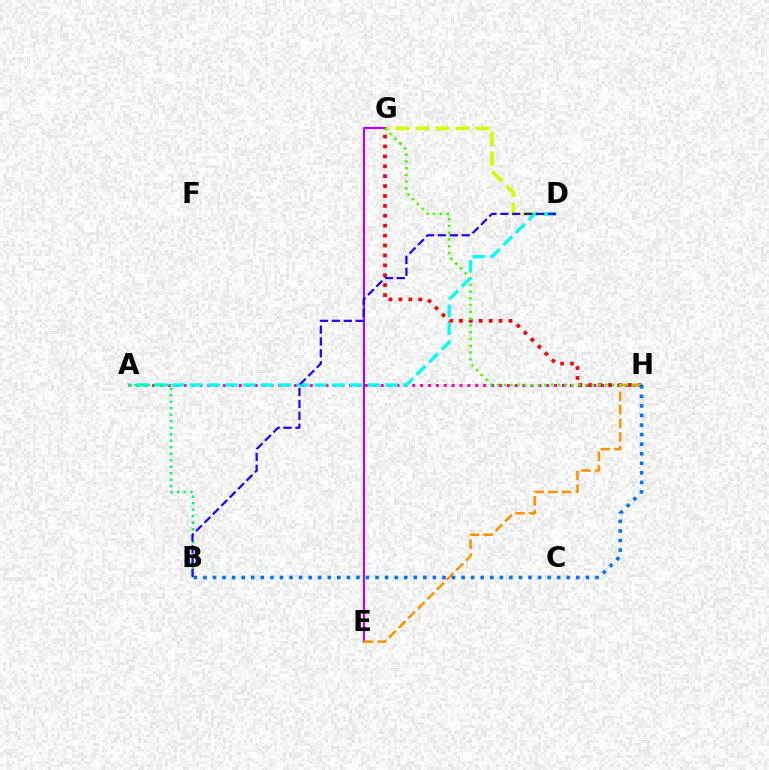{('D', 'G'): [{'color': '#d1ff00', 'line_style': 'dashed', 'thickness': 2.71}], ('A', 'H'): [{'color': '#ff00ac', 'line_style': 'dotted', 'thickness': 2.14}], ('G', 'H'): [{'color': '#ff0000', 'line_style': 'dotted', 'thickness': 2.69}, {'color': '#3dff00', 'line_style': 'dotted', 'thickness': 1.84}], ('E', 'G'): [{'color': '#b900ff', 'line_style': 'solid', 'thickness': 1.54}], ('E', 'H'): [{'color': '#ff9400', 'line_style': 'dashed', 'thickness': 1.85}], ('A', 'D'): [{'color': '#00fff6', 'line_style': 'dashed', 'thickness': 2.42}], ('B', 'H'): [{'color': '#0074ff', 'line_style': 'dotted', 'thickness': 2.6}], ('A', 'B'): [{'color': '#00ff5c', 'line_style': 'dotted', 'thickness': 1.77}], ('B', 'D'): [{'color': '#2500ff', 'line_style': 'dashed', 'thickness': 1.62}]}